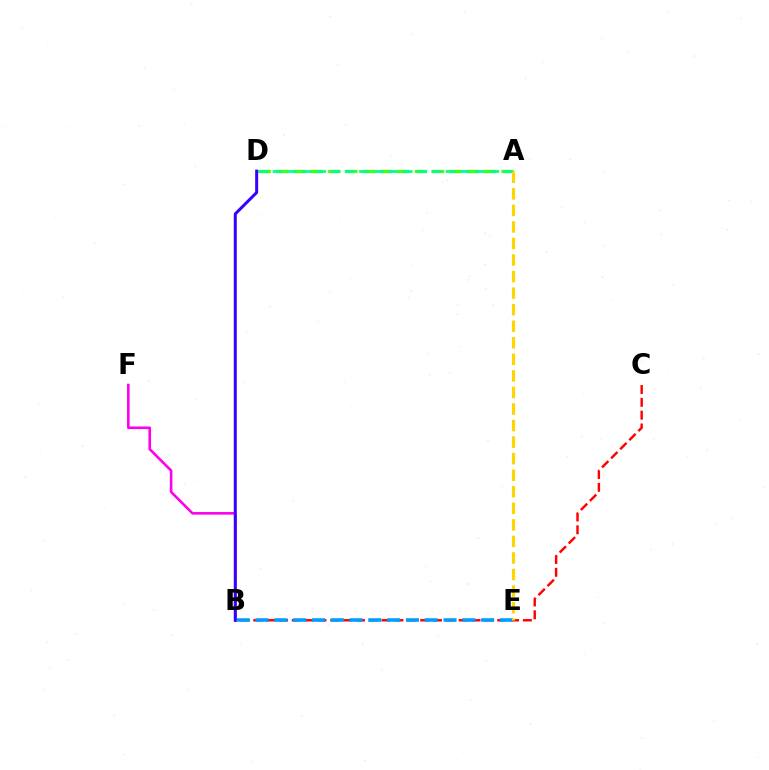{('A', 'D'): [{'color': '#4fff00', 'line_style': 'dashed', 'thickness': 2.35}, {'color': '#00ff86', 'line_style': 'dashed', 'thickness': 1.96}], ('B', 'C'): [{'color': '#ff0000', 'line_style': 'dashed', 'thickness': 1.74}], ('B', 'F'): [{'color': '#ff00ed', 'line_style': 'solid', 'thickness': 1.88}], ('B', 'D'): [{'color': '#3700ff', 'line_style': 'solid', 'thickness': 2.16}], ('B', 'E'): [{'color': '#009eff', 'line_style': 'dashed', 'thickness': 2.55}], ('A', 'E'): [{'color': '#ffd500', 'line_style': 'dashed', 'thickness': 2.25}]}